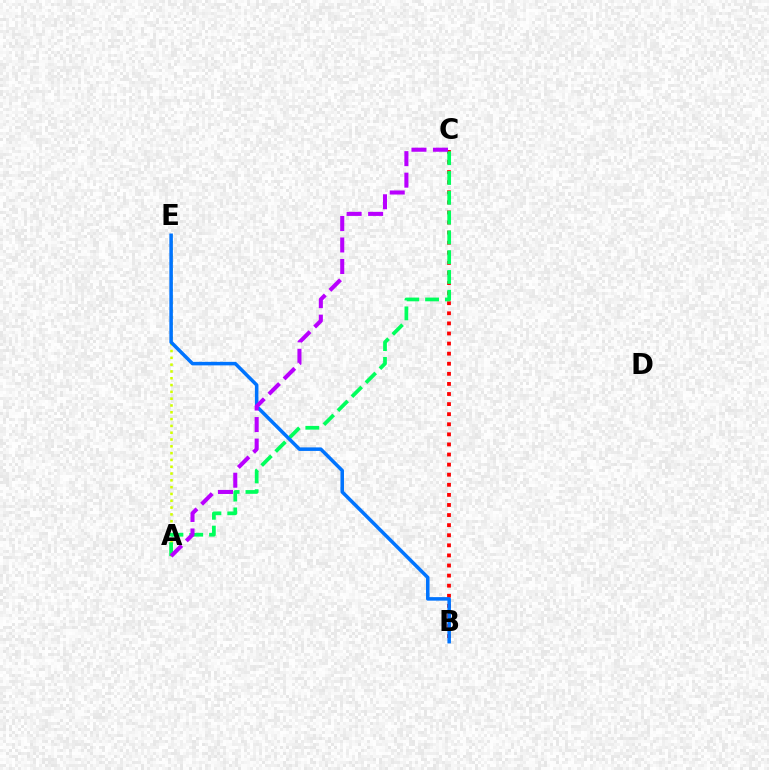{('A', 'E'): [{'color': '#d1ff00', 'line_style': 'dotted', 'thickness': 1.85}], ('B', 'C'): [{'color': '#ff0000', 'line_style': 'dotted', 'thickness': 2.74}], ('A', 'C'): [{'color': '#00ff5c', 'line_style': 'dashed', 'thickness': 2.69}, {'color': '#b900ff', 'line_style': 'dashed', 'thickness': 2.92}], ('B', 'E'): [{'color': '#0074ff', 'line_style': 'solid', 'thickness': 2.54}]}